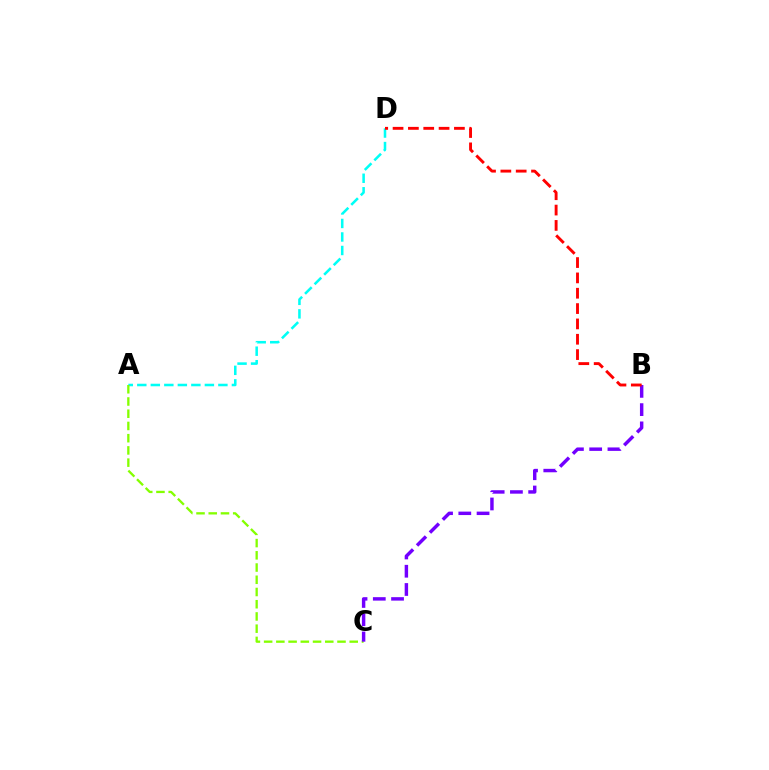{('A', 'D'): [{'color': '#00fff6', 'line_style': 'dashed', 'thickness': 1.84}], ('A', 'C'): [{'color': '#84ff00', 'line_style': 'dashed', 'thickness': 1.66}], ('B', 'C'): [{'color': '#7200ff', 'line_style': 'dashed', 'thickness': 2.48}], ('B', 'D'): [{'color': '#ff0000', 'line_style': 'dashed', 'thickness': 2.08}]}